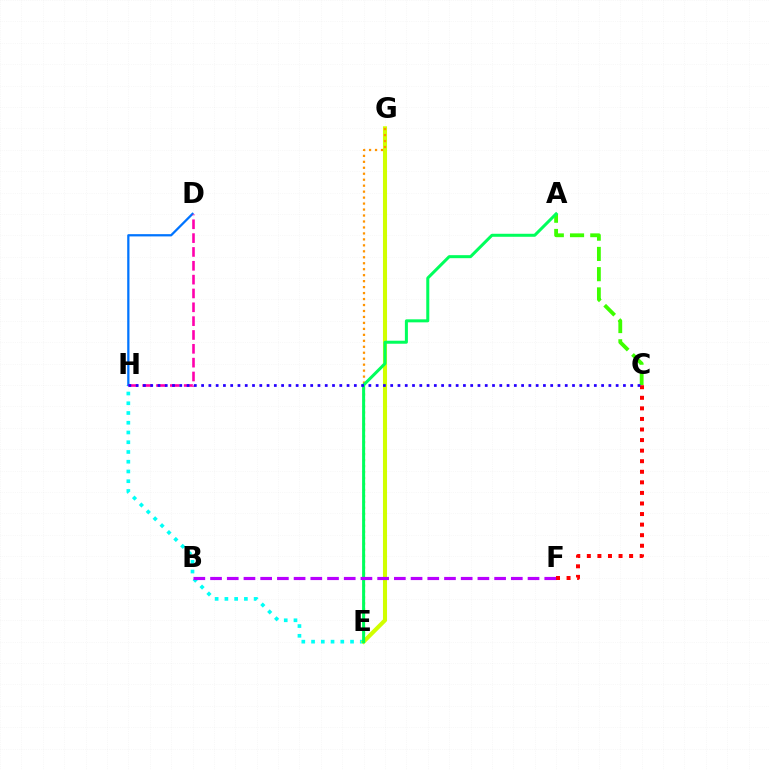{('E', 'H'): [{'color': '#00fff6', 'line_style': 'dotted', 'thickness': 2.65}], ('C', 'F'): [{'color': '#ff0000', 'line_style': 'dotted', 'thickness': 2.87}], ('D', 'H'): [{'color': '#0074ff', 'line_style': 'solid', 'thickness': 1.63}, {'color': '#ff00ac', 'line_style': 'dashed', 'thickness': 1.88}], ('E', 'G'): [{'color': '#d1ff00', 'line_style': 'solid', 'thickness': 2.93}, {'color': '#ff9400', 'line_style': 'dotted', 'thickness': 1.62}], ('A', 'C'): [{'color': '#3dff00', 'line_style': 'dashed', 'thickness': 2.75}], ('A', 'E'): [{'color': '#00ff5c', 'line_style': 'solid', 'thickness': 2.17}], ('B', 'F'): [{'color': '#b900ff', 'line_style': 'dashed', 'thickness': 2.27}], ('C', 'H'): [{'color': '#2500ff', 'line_style': 'dotted', 'thickness': 1.98}]}